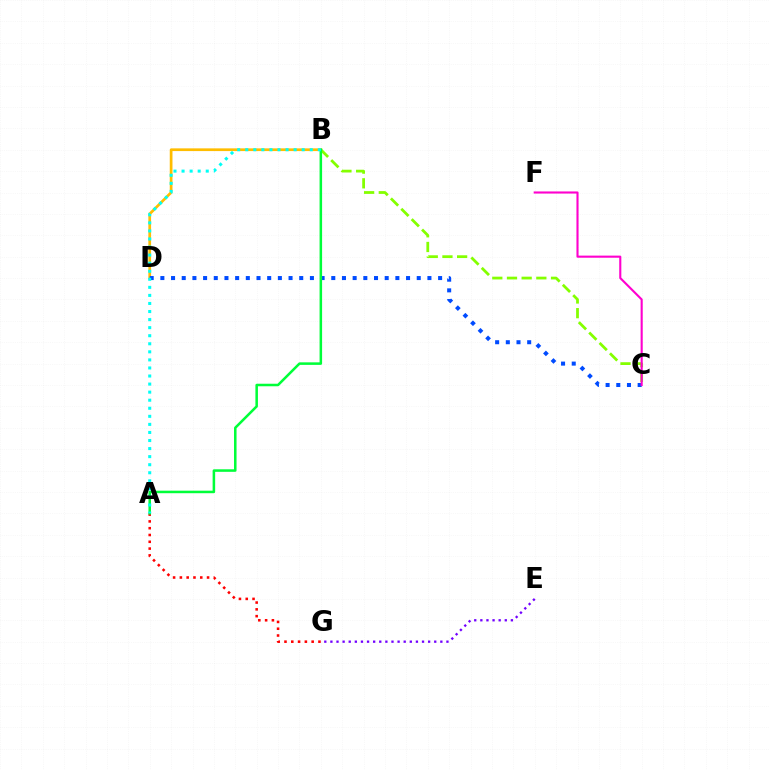{('E', 'G'): [{'color': '#7200ff', 'line_style': 'dotted', 'thickness': 1.66}], ('A', 'G'): [{'color': '#ff0000', 'line_style': 'dotted', 'thickness': 1.85}], ('B', 'D'): [{'color': '#ffbd00', 'line_style': 'solid', 'thickness': 1.96}], ('B', 'C'): [{'color': '#84ff00', 'line_style': 'dashed', 'thickness': 1.99}], ('C', 'D'): [{'color': '#004bff', 'line_style': 'dotted', 'thickness': 2.9}], ('A', 'B'): [{'color': '#00ff39', 'line_style': 'solid', 'thickness': 1.82}, {'color': '#00fff6', 'line_style': 'dotted', 'thickness': 2.19}], ('C', 'F'): [{'color': '#ff00cf', 'line_style': 'solid', 'thickness': 1.52}]}